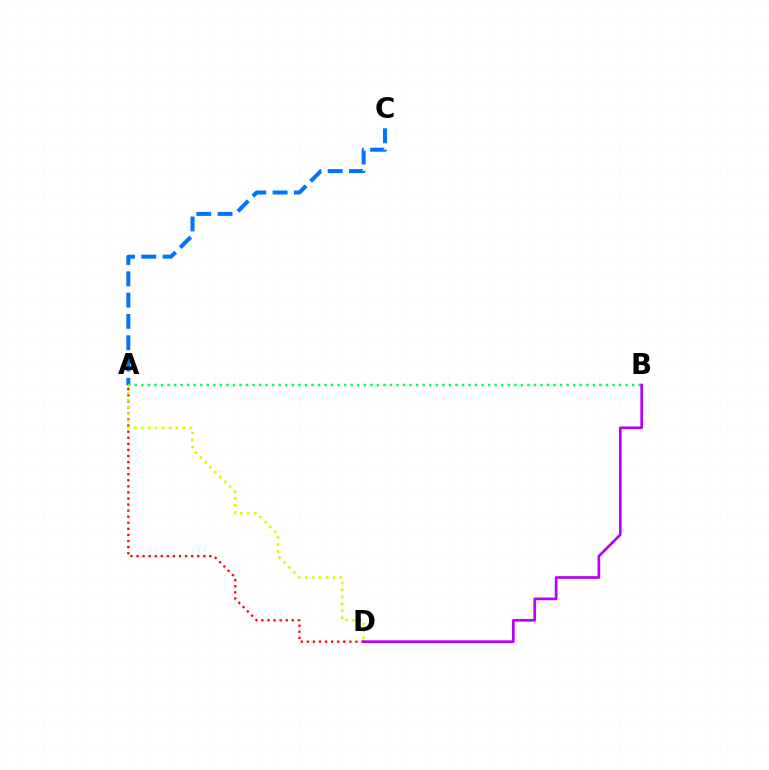{('A', 'C'): [{'color': '#0074ff', 'line_style': 'dashed', 'thickness': 2.89}], ('A', 'D'): [{'color': '#ff0000', 'line_style': 'dotted', 'thickness': 1.65}, {'color': '#d1ff00', 'line_style': 'dotted', 'thickness': 1.88}], ('A', 'B'): [{'color': '#00ff5c', 'line_style': 'dotted', 'thickness': 1.78}], ('B', 'D'): [{'color': '#b900ff', 'line_style': 'solid', 'thickness': 1.94}]}